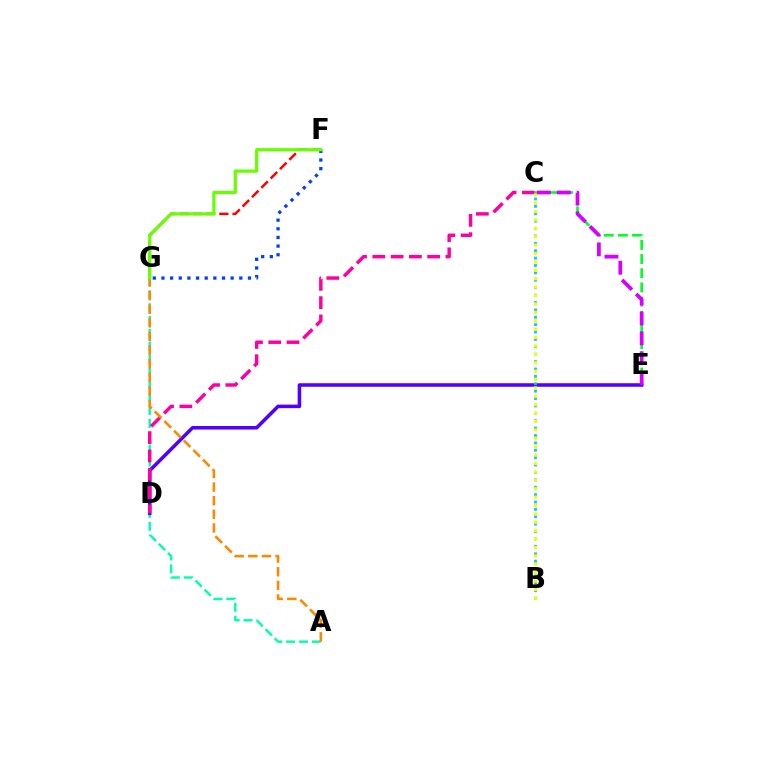{('A', 'G'): [{'color': '#00ffaf', 'line_style': 'dashed', 'thickness': 1.75}, {'color': '#ff8800', 'line_style': 'dashed', 'thickness': 1.85}], ('F', 'G'): [{'color': '#ff0000', 'line_style': 'dashed', 'thickness': 1.8}, {'color': '#003fff', 'line_style': 'dotted', 'thickness': 2.35}, {'color': '#66ff00', 'line_style': 'solid', 'thickness': 2.31}], ('D', 'E'): [{'color': '#4f00ff', 'line_style': 'solid', 'thickness': 2.54}], ('C', 'E'): [{'color': '#00ff27', 'line_style': 'dashed', 'thickness': 1.93}, {'color': '#d600ff', 'line_style': 'dashed', 'thickness': 2.7}], ('B', 'C'): [{'color': '#00c7ff', 'line_style': 'dotted', 'thickness': 2.01}, {'color': '#eeff00', 'line_style': 'dotted', 'thickness': 2.28}], ('C', 'D'): [{'color': '#ff00a0', 'line_style': 'dashed', 'thickness': 2.48}]}